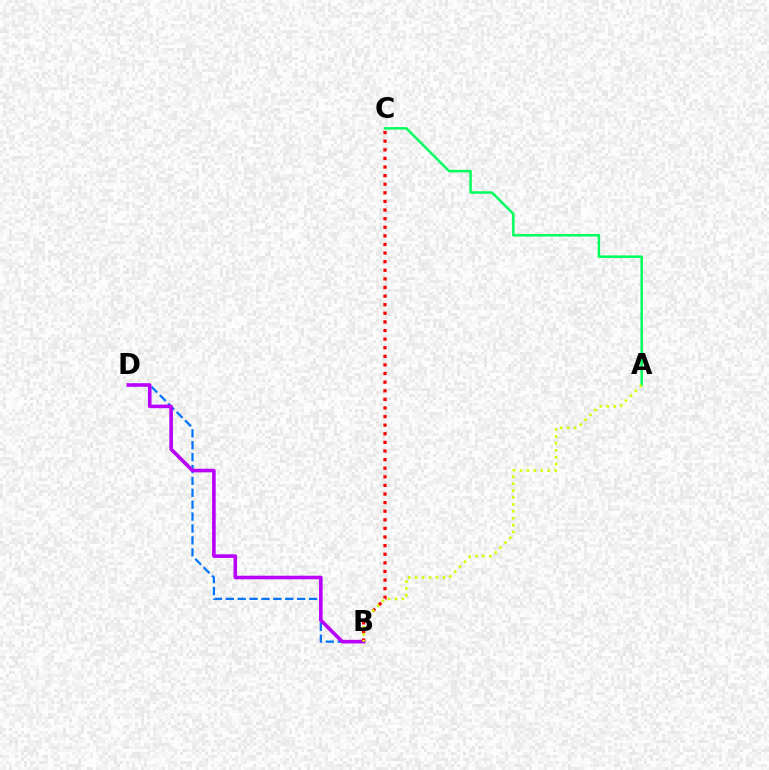{('B', 'D'): [{'color': '#0074ff', 'line_style': 'dashed', 'thickness': 1.62}, {'color': '#b900ff', 'line_style': 'solid', 'thickness': 2.58}], ('B', 'C'): [{'color': '#ff0000', 'line_style': 'dotted', 'thickness': 2.34}], ('A', 'C'): [{'color': '#00ff5c', 'line_style': 'solid', 'thickness': 1.79}], ('A', 'B'): [{'color': '#d1ff00', 'line_style': 'dotted', 'thickness': 1.88}]}